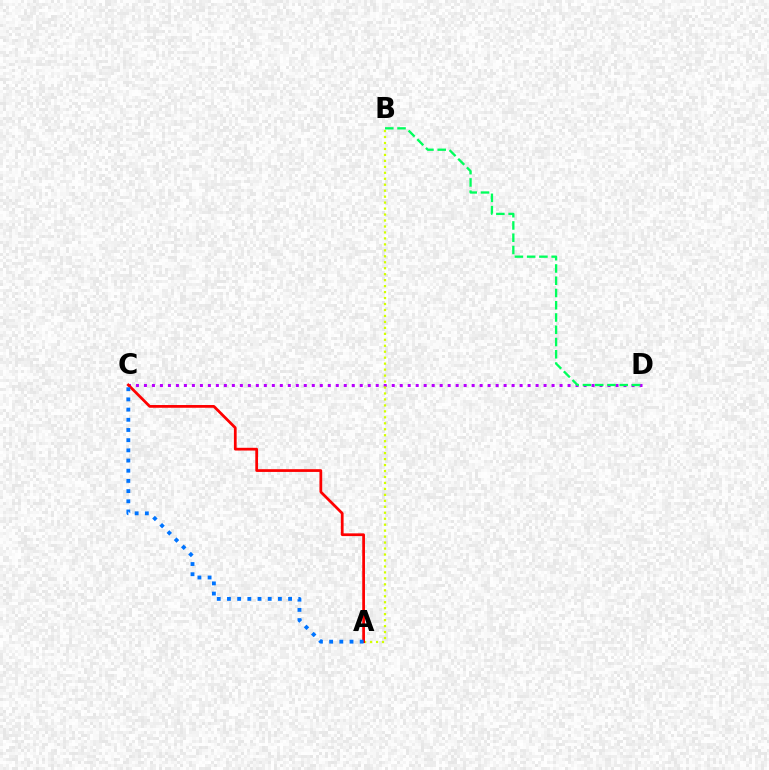{('C', 'D'): [{'color': '#b900ff', 'line_style': 'dotted', 'thickness': 2.17}], ('A', 'B'): [{'color': '#d1ff00', 'line_style': 'dotted', 'thickness': 1.62}], ('A', 'C'): [{'color': '#ff0000', 'line_style': 'solid', 'thickness': 1.97}, {'color': '#0074ff', 'line_style': 'dotted', 'thickness': 2.77}], ('B', 'D'): [{'color': '#00ff5c', 'line_style': 'dashed', 'thickness': 1.67}]}